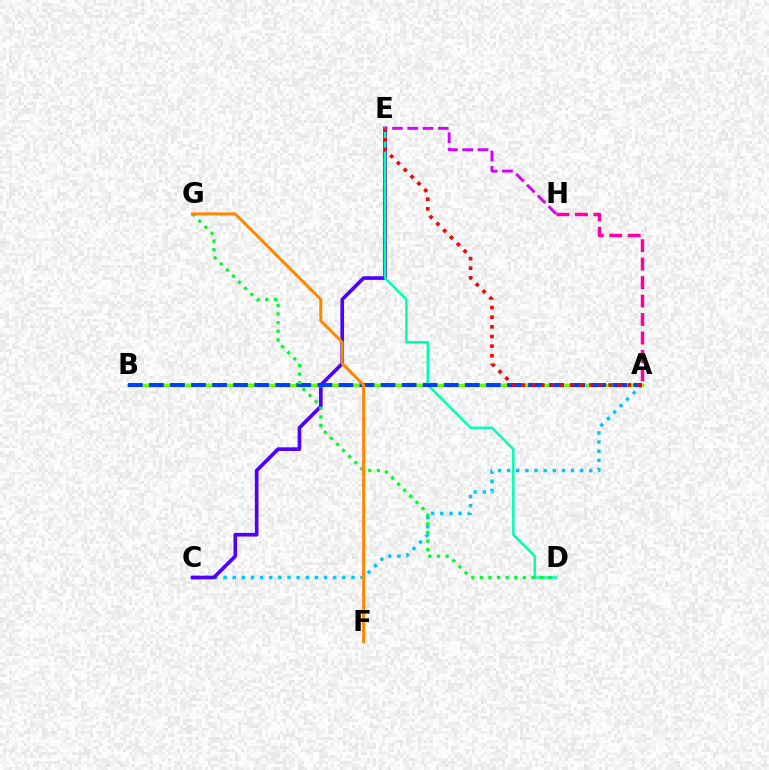{('A', 'B'): [{'color': '#eeff00', 'line_style': 'dashed', 'thickness': 2.53}, {'color': '#66ff00', 'line_style': 'solid', 'thickness': 2.44}, {'color': '#003fff', 'line_style': 'dashed', 'thickness': 2.86}], ('A', 'C'): [{'color': '#00c7ff', 'line_style': 'dotted', 'thickness': 2.48}], ('C', 'E'): [{'color': '#4f00ff', 'line_style': 'solid', 'thickness': 2.64}], ('D', 'E'): [{'color': '#00ffaf', 'line_style': 'solid', 'thickness': 1.79}], ('A', 'E'): [{'color': '#ff0000', 'line_style': 'dotted', 'thickness': 2.62}], ('E', 'H'): [{'color': '#d600ff', 'line_style': 'dashed', 'thickness': 2.07}], ('D', 'G'): [{'color': '#00ff27', 'line_style': 'dotted', 'thickness': 2.34}], ('A', 'H'): [{'color': '#ff00a0', 'line_style': 'dashed', 'thickness': 2.51}], ('F', 'G'): [{'color': '#ff8800', 'line_style': 'solid', 'thickness': 2.15}]}